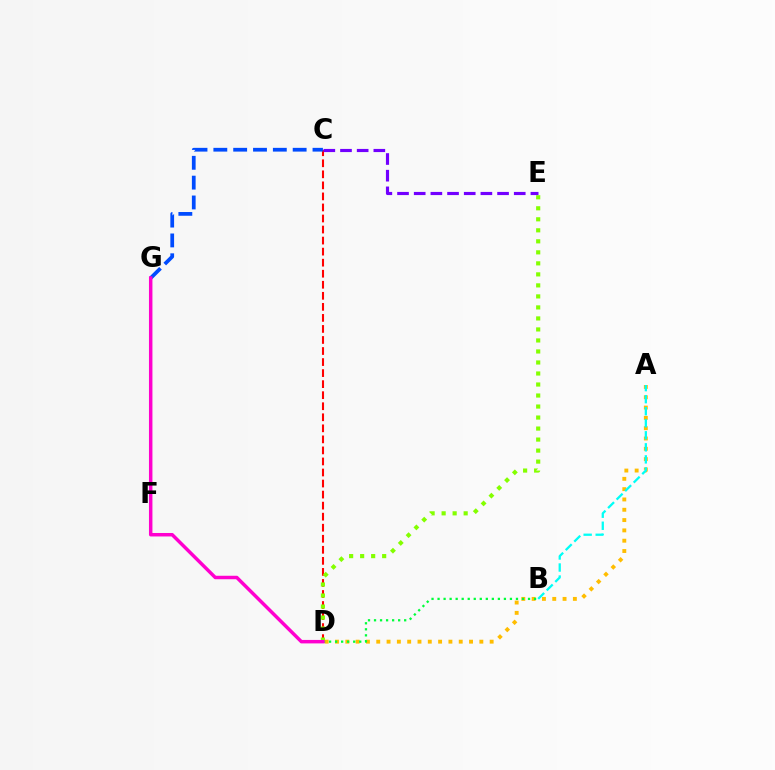{('C', 'D'): [{'color': '#ff0000', 'line_style': 'dashed', 'thickness': 1.5}], ('A', 'D'): [{'color': '#ffbd00', 'line_style': 'dotted', 'thickness': 2.8}], ('B', 'D'): [{'color': '#00ff39', 'line_style': 'dotted', 'thickness': 1.64}], ('D', 'E'): [{'color': '#84ff00', 'line_style': 'dotted', 'thickness': 2.99}], ('C', 'E'): [{'color': '#7200ff', 'line_style': 'dashed', 'thickness': 2.26}], ('C', 'G'): [{'color': '#004bff', 'line_style': 'dashed', 'thickness': 2.69}], ('D', 'G'): [{'color': '#ff00cf', 'line_style': 'solid', 'thickness': 2.5}], ('A', 'B'): [{'color': '#00fff6', 'line_style': 'dashed', 'thickness': 1.64}]}